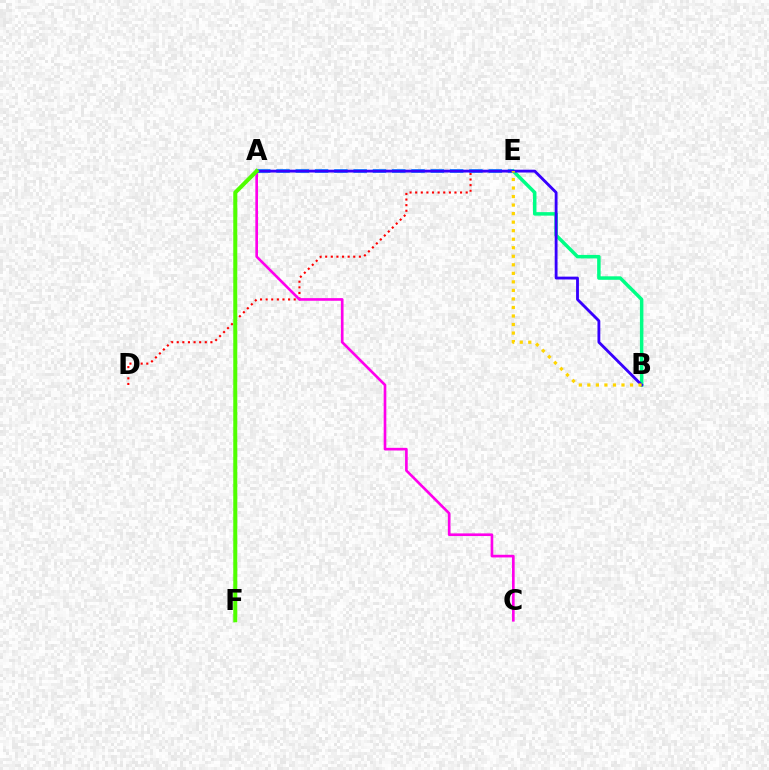{('D', 'E'): [{'color': '#ff0000', 'line_style': 'dotted', 'thickness': 1.52}], ('A', 'C'): [{'color': '#ff00ed', 'line_style': 'solid', 'thickness': 1.91}], ('A', 'E'): [{'color': '#009eff', 'line_style': 'dashed', 'thickness': 2.62}], ('B', 'E'): [{'color': '#00ff86', 'line_style': 'solid', 'thickness': 2.51}, {'color': '#ffd500', 'line_style': 'dotted', 'thickness': 2.32}], ('A', 'B'): [{'color': '#3700ff', 'line_style': 'solid', 'thickness': 2.04}], ('A', 'F'): [{'color': '#4fff00', 'line_style': 'solid', 'thickness': 2.9}]}